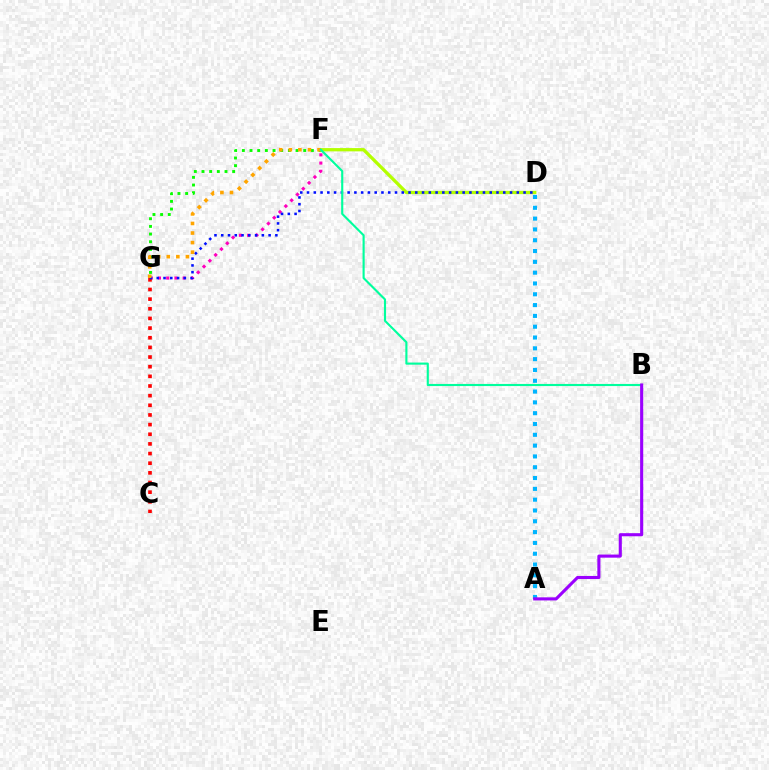{('F', 'G'): [{'color': '#08ff00', 'line_style': 'dotted', 'thickness': 2.08}, {'color': '#ff00bd', 'line_style': 'dotted', 'thickness': 2.23}, {'color': '#ffa500', 'line_style': 'dotted', 'thickness': 2.6}], ('D', 'F'): [{'color': '#b3ff00', 'line_style': 'solid', 'thickness': 2.36}], ('C', 'G'): [{'color': '#ff0000', 'line_style': 'dotted', 'thickness': 2.62}], ('D', 'G'): [{'color': '#0010ff', 'line_style': 'dotted', 'thickness': 1.84}], ('A', 'D'): [{'color': '#00b5ff', 'line_style': 'dotted', 'thickness': 2.94}], ('B', 'F'): [{'color': '#00ff9d', 'line_style': 'solid', 'thickness': 1.53}], ('A', 'B'): [{'color': '#9b00ff', 'line_style': 'solid', 'thickness': 2.23}]}